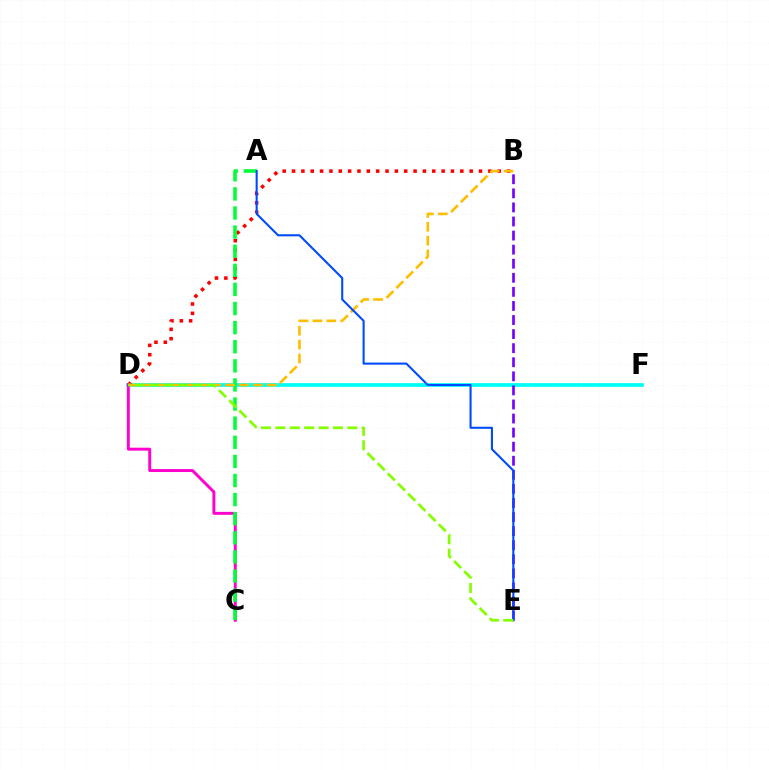{('D', 'F'): [{'color': '#00fff6', 'line_style': 'solid', 'thickness': 2.7}], ('B', 'D'): [{'color': '#ff0000', 'line_style': 'dotted', 'thickness': 2.54}, {'color': '#ffbd00', 'line_style': 'dashed', 'thickness': 1.89}], ('C', 'D'): [{'color': '#ff00cf', 'line_style': 'solid', 'thickness': 2.11}], ('B', 'E'): [{'color': '#7200ff', 'line_style': 'dashed', 'thickness': 1.91}], ('A', 'C'): [{'color': '#00ff39', 'line_style': 'dashed', 'thickness': 2.6}], ('A', 'E'): [{'color': '#004bff', 'line_style': 'solid', 'thickness': 1.5}], ('D', 'E'): [{'color': '#84ff00', 'line_style': 'dashed', 'thickness': 1.95}]}